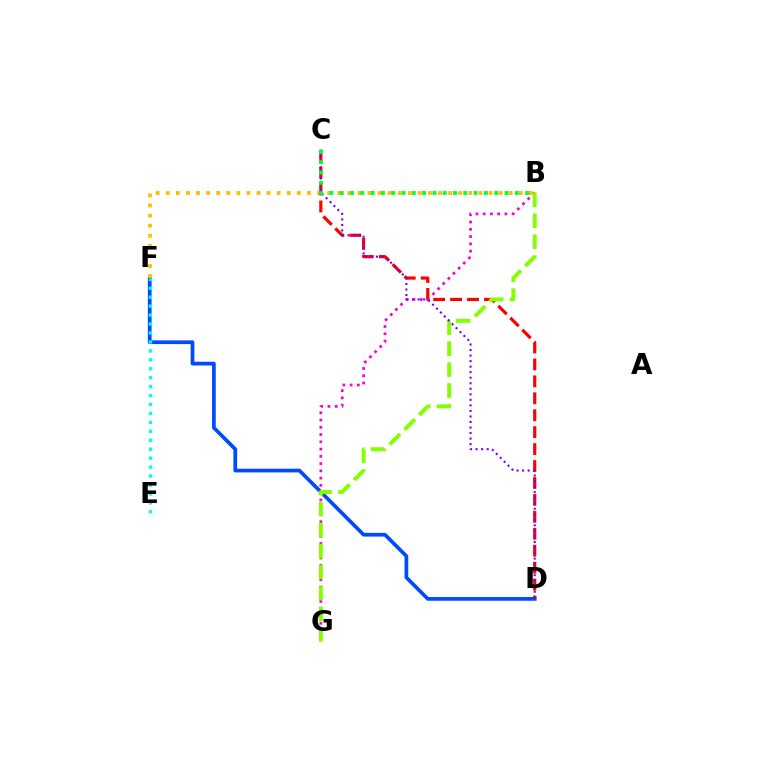{('B', 'G'): [{'color': '#ff00cf', 'line_style': 'dotted', 'thickness': 1.97}, {'color': '#84ff00', 'line_style': 'dashed', 'thickness': 2.84}], ('D', 'F'): [{'color': '#004bff', 'line_style': 'solid', 'thickness': 2.68}], ('B', 'F'): [{'color': '#ffbd00', 'line_style': 'dotted', 'thickness': 2.74}], ('C', 'D'): [{'color': '#ff0000', 'line_style': 'dashed', 'thickness': 2.3}, {'color': '#7200ff', 'line_style': 'dotted', 'thickness': 1.5}], ('E', 'F'): [{'color': '#00fff6', 'line_style': 'dotted', 'thickness': 2.43}], ('B', 'C'): [{'color': '#00ff39', 'line_style': 'dotted', 'thickness': 2.8}]}